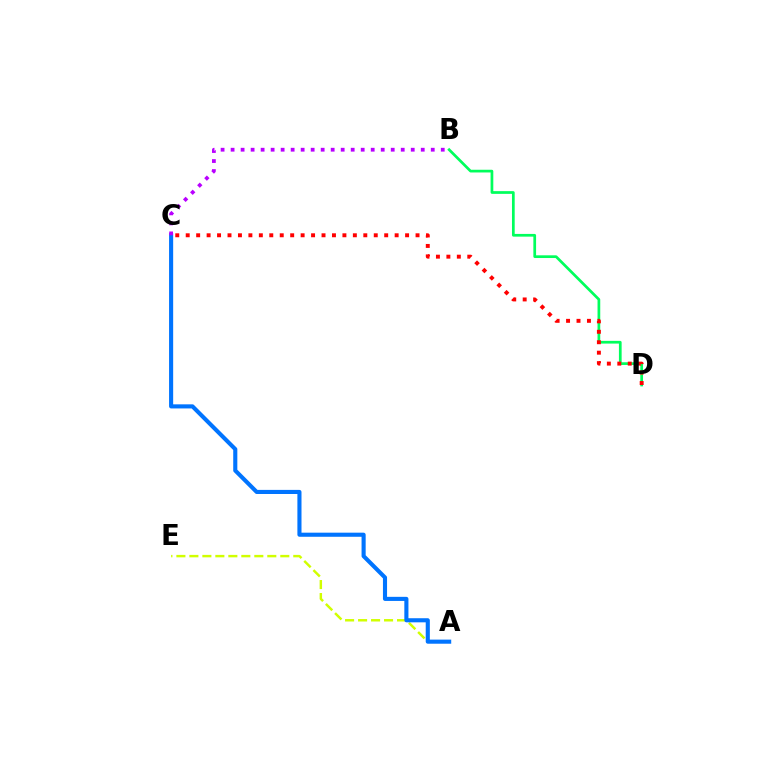{('B', 'D'): [{'color': '#00ff5c', 'line_style': 'solid', 'thickness': 1.96}], ('A', 'E'): [{'color': '#d1ff00', 'line_style': 'dashed', 'thickness': 1.76}], ('A', 'C'): [{'color': '#0074ff', 'line_style': 'solid', 'thickness': 2.95}], ('C', 'D'): [{'color': '#ff0000', 'line_style': 'dotted', 'thickness': 2.84}], ('B', 'C'): [{'color': '#b900ff', 'line_style': 'dotted', 'thickness': 2.72}]}